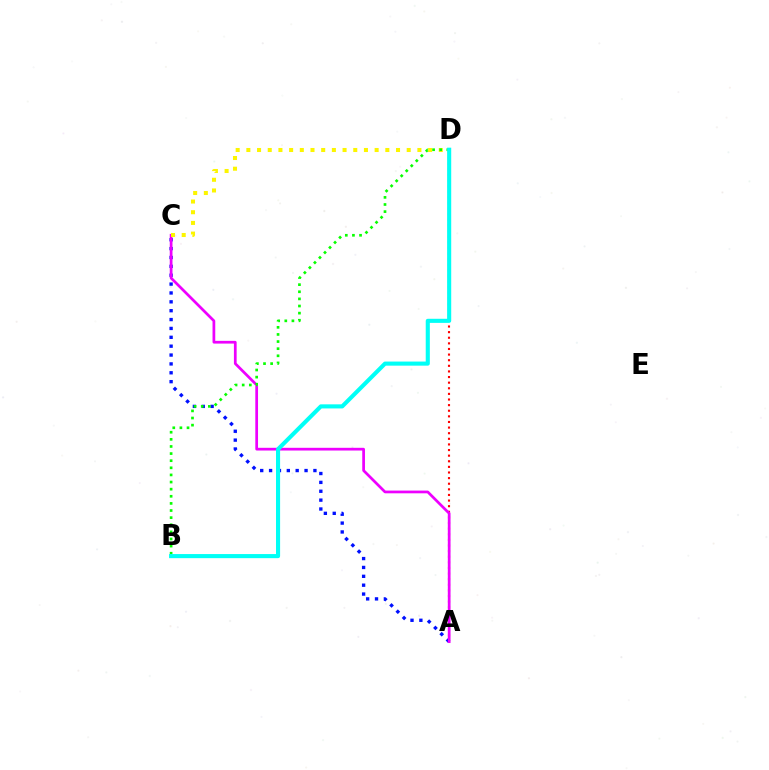{('A', 'D'): [{'color': '#ff0000', 'line_style': 'dotted', 'thickness': 1.53}], ('A', 'C'): [{'color': '#0010ff', 'line_style': 'dotted', 'thickness': 2.41}, {'color': '#ee00ff', 'line_style': 'solid', 'thickness': 1.96}], ('C', 'D'): [{'color': '#fcf500', 'line_style': 'dotted', 'thickness': 2.9}], ('B', 'D'): [{'color': '#08ff00', 'line_style': 'dotted', 'thickness': 1.93}, {'color': '#00fff6', 'line_style': 'solid', 'thickness': 2.95}]}